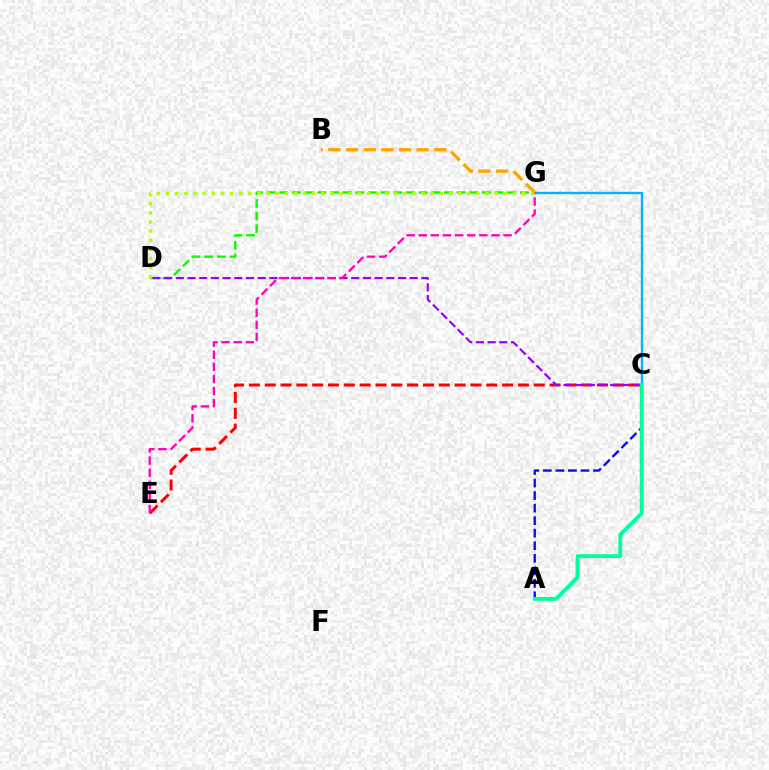{('D', 'G'): [{'color': '#08ff00', 'line_style': 'dashed', 'thickness': 1.72}, {'color': '#b3ff00', 'line_style': 'dotted', 'thickness': 2.48}], ('C', 'E'): [{'color': '#ff0000', 'line_style': 'dashed', 'thickness': 2.15}], ('C', 'G'): [{'color': '#00b5ff', 'line_style': 'solid', 'thickness': 1.7}], ('A', 'C'): [{'color': '#0010ff', 'line_style': 'dashed', 'thickness': 1.7}, {'color': '#00ff9d', 'line_style': 'solid', 'thickness': 2.76}], ('C', 'D'): [{'color': '#9b00ff', 'line_style': 'dashed', 'thickness': 1.59}], ('E', 'G'): [{'color': '#ff00bd', 'line_style': 'dashed', 'thickness': 1.65}], ('B', 'G'): [{'color': '#ffa500', 'line_style': 'dashed', 'thickness': 2.4}]}